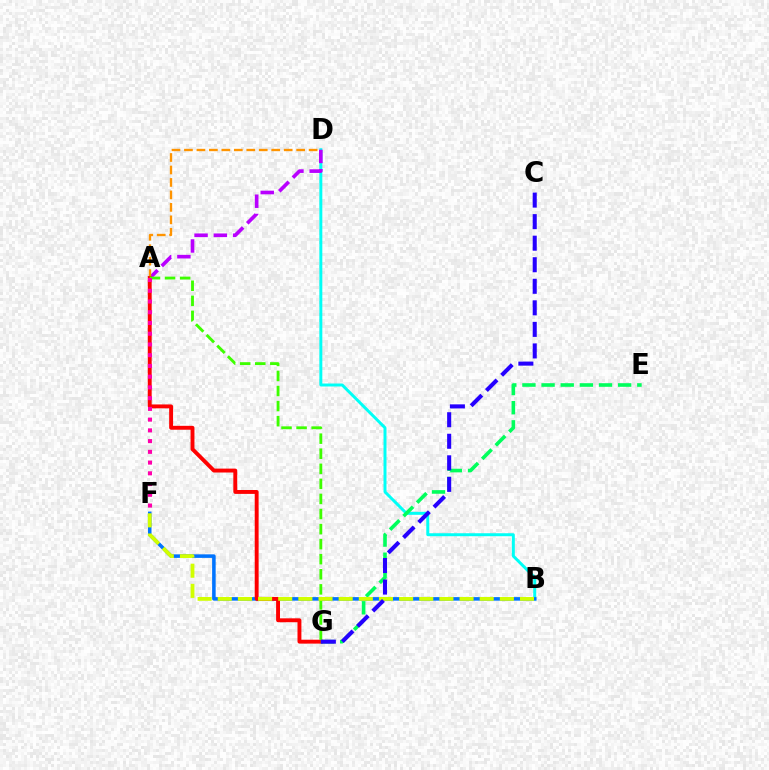{('B', 'D'): [{'color': '#00fff6', 'line_style': 'solid', 'thickness': 2.14}], ('A', 'D'): [{'color': '#b900ff', 'line_style': 'dashed', 'thickness': 2.62}, {'color': '#ff9400', 'line_style': 'dashed', 'thickness': 1.69}], ('B', 'F'): [{'color': '#0074ff', 'line_style': 'solid', 'thickness': 2.55}, {'color': '#d1ff00', 'line_style': 'dashed', 'thickness': 2.74}], ('A', 'G'): [{'color': '#ff0000', 'line_style': 'solid', 'thickness': 2.81}, {'color': '#3dff00', 'line_style': 'dashed', 'thickness': 2.05}], ('E', 'G'): [{'color': '#00ff5c', 'line_style': 'dashed', 'thickness': 2.6}], ('A', 'F'): [{'color': '#ff00ac', 'line_style': 'dotted', 'thickness': 2.92}], ('C', 'G'): [{'color': '#2500ff', 'line_style': 'dashed', 'thickness': 2.93}]}